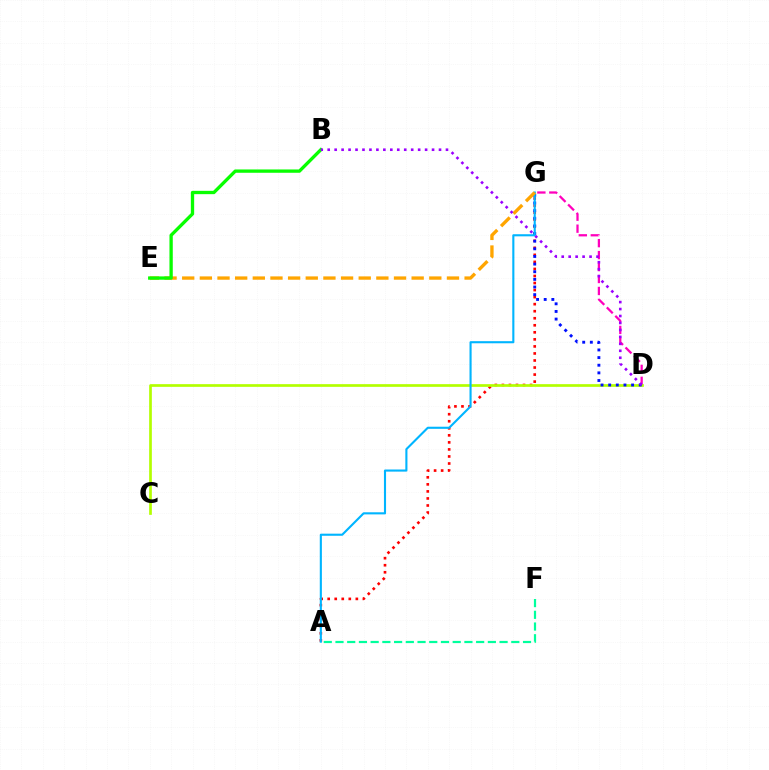{('D', 'G'): [{'color': '#ff00bd', 'line_style': 'dashed', 'thickness': 1.62}, {'color': '#0010ff', 'line_style': 'dotted', 'thickness': 2.08}], ('A', 'G'): [{'color': '#ff0000', 'line_style': 'dotted', 'thickness': 1.91}, {'color': '#00b5ff', 'line_style': 'solid', 'thickness': 1.52}], ('C', 'D'): [{'color': '#b3ff00', 'line_style': 'solid', 'thickness': 1.94}], ('E', 'G'): [{'color': '#ffa500', 'line_style': 'dashed', 'thickness': 2.4}], ('A', 'F'): [{'color': '#00ff9d', 'line_style': 'dashed', 'thickness': 1.59}], ('B', 'E'): [{'color': '#08ff00', 'line_style': 'solid', 'thickness': 2.39}], ('B', 'D'): [{'color': '#9b00ff', 'line_style': 'dotted', 'thickness': 1.89}]}